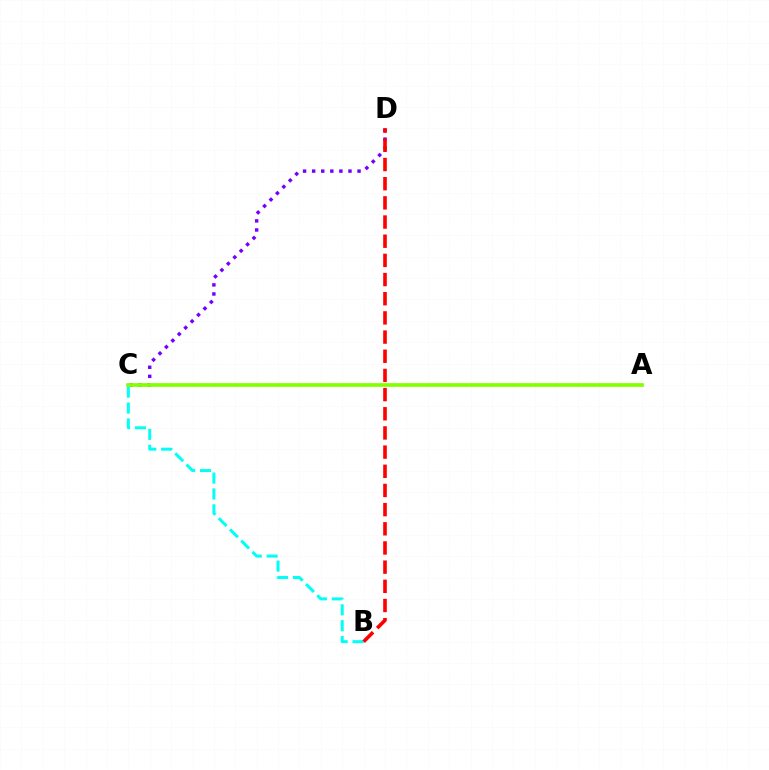{('B', 'C'): [{'color': '#00fff6', 'line_style': 'dashed', 'thickness': 2.16}], ('C', 'D'): [{'color': '#7200ff', 'line_style': 'dotted', 'thickness': 2.47}], ('B', 'D'): [{'color': '#ff0000', 'line_style': 'dashed', 'thickness': 2.6}], ('A', 'C'): [{'color': '#84ff00', 'line_style': 'solid', 'thickness': 2.65}]}